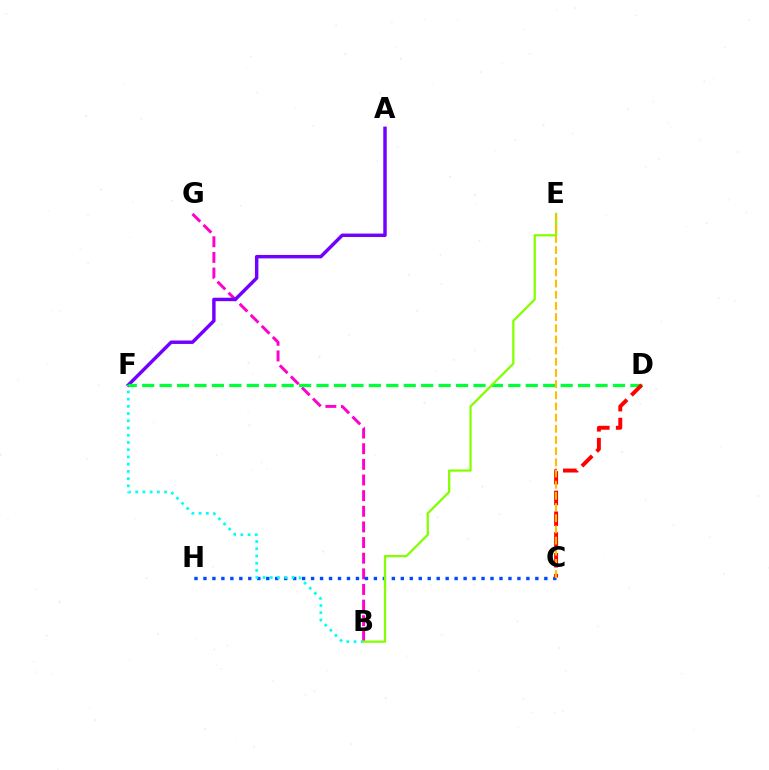{('B', 'G'): [{'color': '#ff00cf', 'line_style': 'dashed', 'thickness': 2.12}], ('A', 'F'): [{'color': '#7200ff', 'line_style': 'solid', 'thickness': 2.48}], ('C', 'H'): [{'color': '#004bff', 'line_style': 'dotted', 'thickness': 2.44}], ('B', 'F'): [{'color': '#00fff6', 'line_style': 'dotted', 'thickness': 1.96}], ('D', 'F'): [{'color': '#00ff39', 'line_style': 'dashed', 'thickness': 2.37}], ('C', 'D'): [{'color': '#ff0000', 'line_style': 'dashed', 'thickness': 2.82}], ('B', 'E'): [{'color': '#84ff00', 'line_style': 'solid', 'thickness': 1.63}], ('C', 'E'): [{'color': '#ffbd00', 'line_style': 'dashed', 'thickness': 1.52}]}